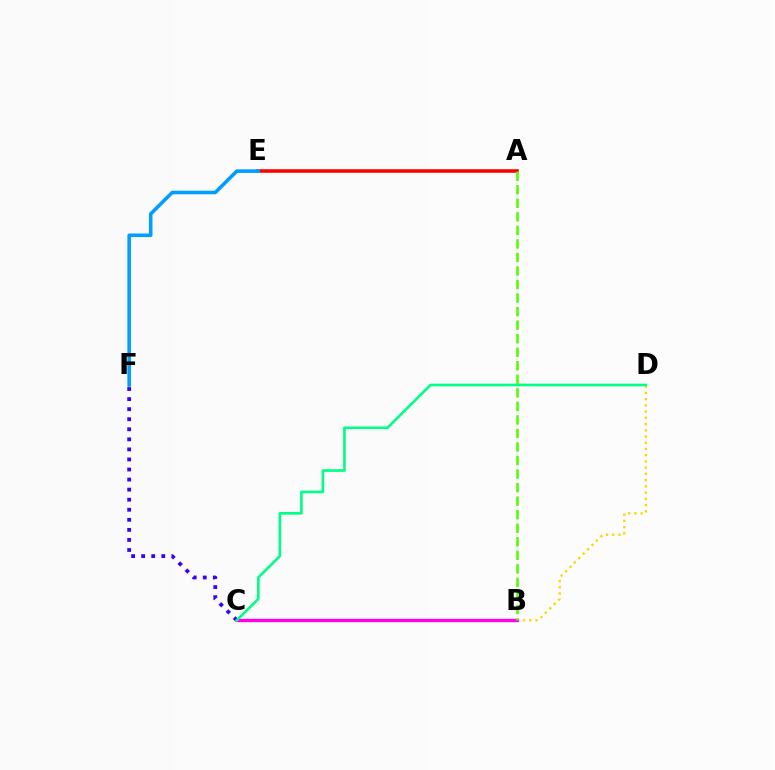{('B', 'D'): [{'color': '#ffd500', 'line_style': 'dotted', 'thickness': 1.69}], ('A', 'E'): [{'color': '#ff0000', 'line_style': 'solid', 'thickness': 2.57}], ('C', 'F'): [{'color': '#3700ff', 'line_style': 'dotted', 'thickness': 2.73}], ('B', 'C'): [{'color': '#ff00ed', 'line_style': 'solid', 'thickness': 2.4}], ('C', 'D'): [{'color': '#00ff86', 'line_style': 'solid', 'thickness': 1.91}], ('E', 'F'): [{'color': '#009eff', 'line_style': 'solid', 'thickness': 2.57}], ('A', 'B'): [{'color': '#4fff00', 'line_style': 'dashed', 'thickness': 1.84}]}